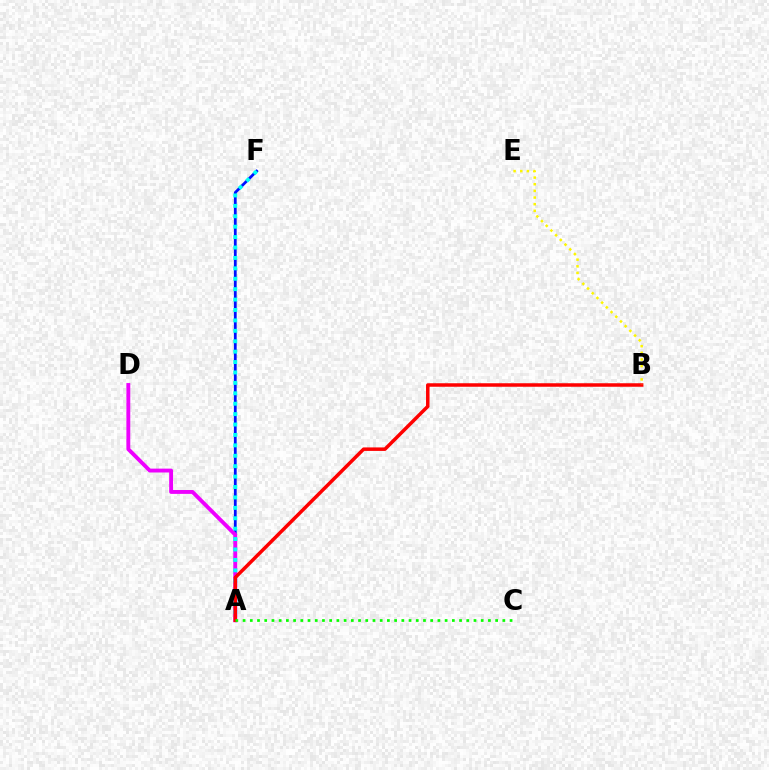{('A', 'F'): [{'color': '#0010ff', 'line_style': 'solid', 'thickness': 2.0}, {'color': '#00fff6', 'line_style': 'dotted', 'thickness': 2.83}], ('A', 'D'): [{'color': '#ee00ff', 'line_style': 'solid', 'thickness': 2.79}], ('A', 'B'): [{'color': '#ff0000', 'line_style': 'solid', 'thickness': 2.52}], ('B', 'E'): [{'color': '#fcf500', 'line_style': 'dotted', 'thickness': 1.81}], ('A', 'C'): [{'color': '#08ff00', 'line_style': 'dotted', 'thickness': 1.96}]}